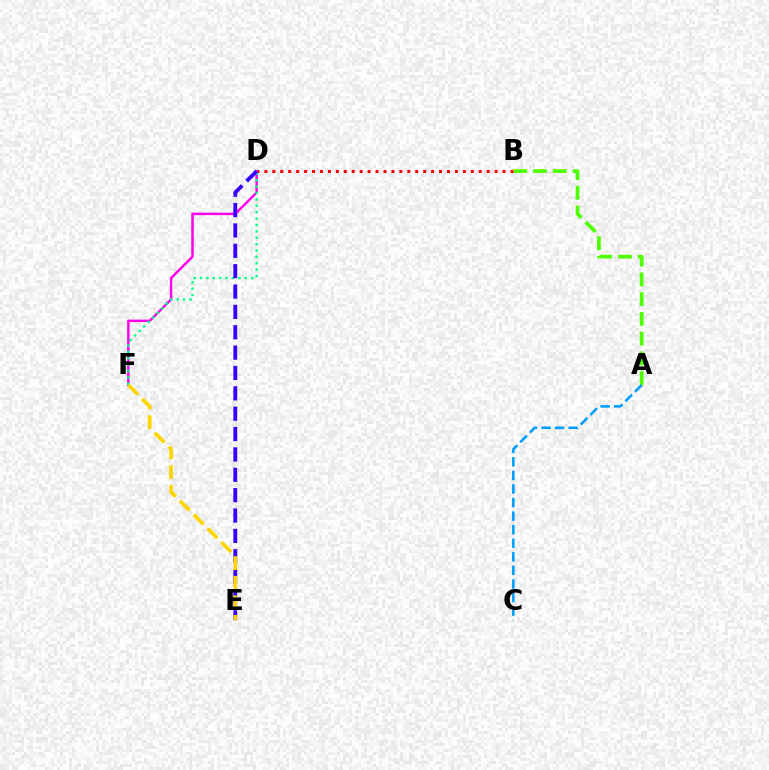{('D', 'F'): [{'color': '#ff00ed', 'line_style': 'solid', 'thickness': 1.77}, {'color': '#00ff86', 'line_style': 'dotted', 'thickness': 1.74}], ('A', 'B'): [{'color': '#4fff00', 'line_style': 'dashed', 'thickness': 2.68}], ('B', 'D'): [{'color': '#ff0000', 'line_style': 'dotted', 'thickness': 2.16}], ('A', 'C'): [{'color': '#009eff', 'line_style': 'dashed', 'thickness': 1.84}], ('D', 'E'): [{'color': '#3700ff', 'line_style': 'dashed', 'thickness': 2.77}], ('E', 'F'): [{'color': '#ffd500', 'line_style': 'dashed', 'thickness': 2.66}]}